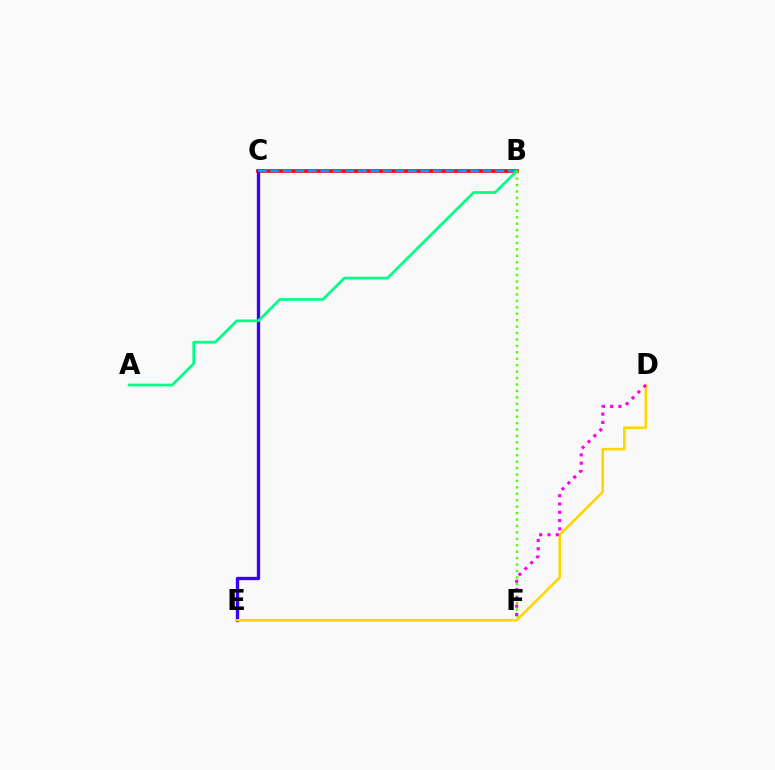{('B', 'C'): [{'color': '#ff0000', 'line_style': 'solid', 'thickness': 2.64}, {'color': '#009eff', 'line_style': 'dashed', 'thickness': 1.7}], ('C', 'E'): [{'color': '#3700ff', 'line_style': 'solid', 'thickness': 2.4}], ('D', 'E'): [{'color': '#ffd500', 'line_style': 'solid', 'thickness': 1.86}], ('A', 'B'): [{'color': '#00ff86', 'line_style': 'solid', 'thickness': 1.98}], ('B', 'F'): [{'color': '#4fff00', 'line_style': 'dotted', 'thickness': 1.75}], ('D', 'F'): [{'color': '#ff00ed', 'line_style': 'dotted', 'thickness': 2.25}]}